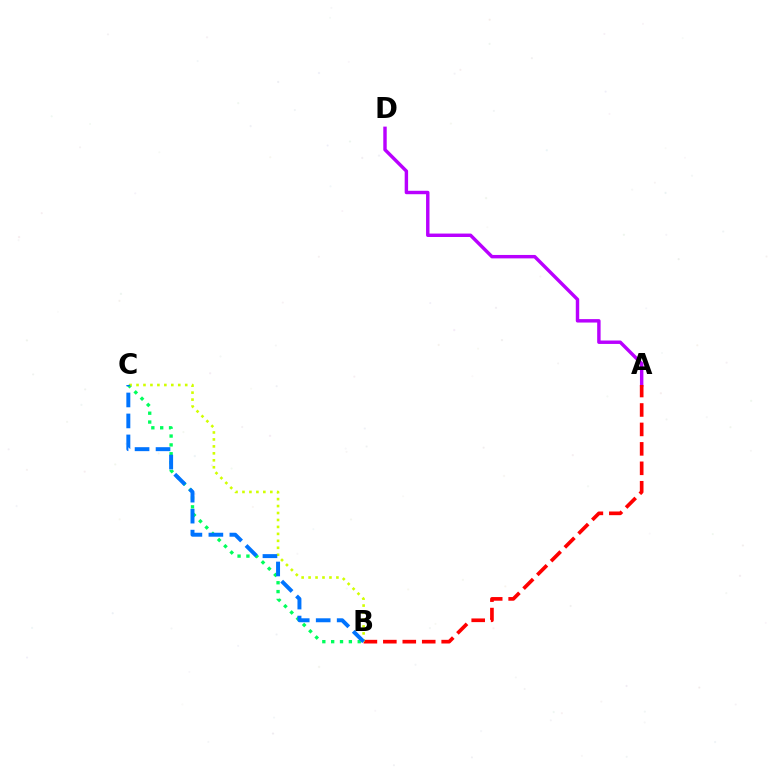{('B', 'C'): [{'color': '#00ff5c', 'line_style': 'dotted', 'thickness': 2.4}, {'color': '#d1ff00', 'line_style': 'dotted', 'thickness': 1.89}, {'color': '#0074ff', 'line_style': 'dashed', 'thickness': 2.85}], ('A', 'D'): [{'color': '#b900ff', 'line_style': 'solid', 'thickness': 2.47}], ('A', 'B'): [{'color': '#ff0000', 'line_style': 'dashed', 'thickness': 2.64}]}